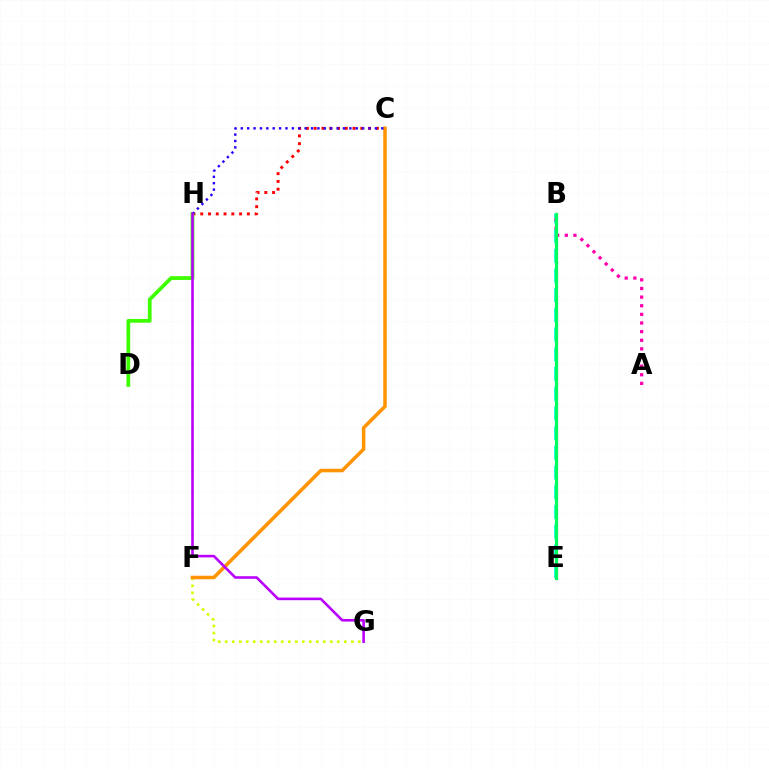{('C', 'H'): [{'color': '#ff0000', 'line_style': 'dotted', 'thickness': 2.11}, {'color': '#2500ff', 'line_style': 'dotted', 'thickness': 1.74}], ('B', 'E'): [{'color': '#00fff6', 'line_style': 'dashed', 'thickness': 2.68}, {'color': '#0074ff', 'line_style': 'solid', 'thickness': 2.19}, {'color': '#00ff5c', 'line_style': 'solid', 'thickness': 2.31}], ('F', 'G'): [{'color': '#d1ff00', 'line_style': 'dotted', 'thickness': 1.9}], ('C', 'F'): [{'color': '#ff9400', 'line_style': 'solid', 'thickness': 2.54}], ('A', 'B'): [{'color': '#ff00ac', 'line_style': 'dotted', 'thickness': 2.34}], ('D', 'H'): [{'color': '#3dff00', 'line_style': 'solid', 'thickness': 2.7}], ('G', 'H'): [{'color': '#b900ff', 'line_style': 'solid', 'thickness': 1.87}]}